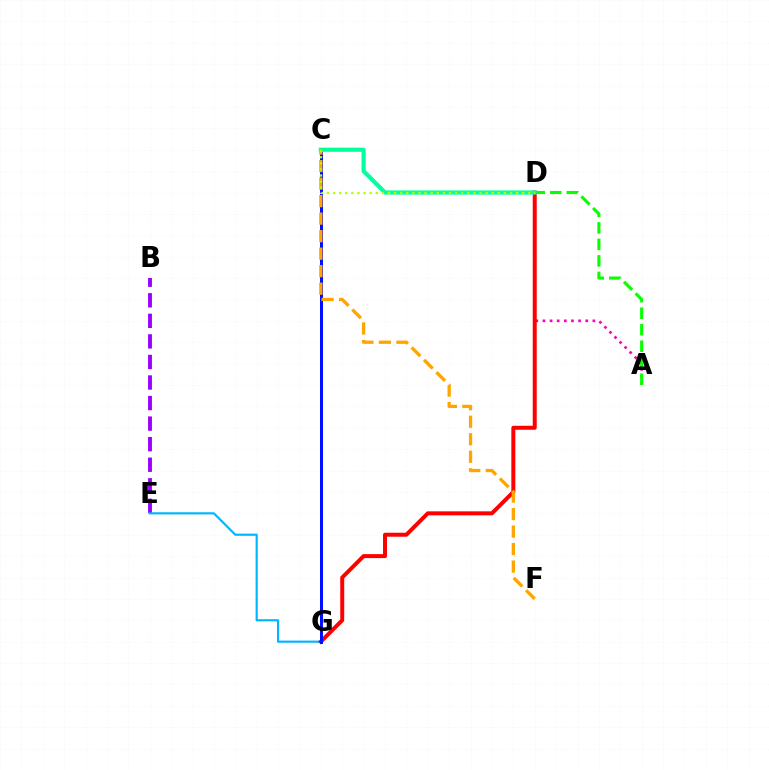{('A', 'D'): [{'color': '#ff00bd', 'line_style': 'dotted', 'thickness': 1.94}, {'color': '#08ff00', 'line_style': 'dashed', 'thickness': 2.24}], ('B', 'E'): [{'color': '#9b00ff', 'line_style': 'dashed', 'thickness': 2.79}], ('E', 'G'): [{'color': '#00b5ff', 'line_style': 'solid', 'thickness': 1.55}], ('D', 'G'): [{'color': '#ff0000', 'line_style': 'solid', 'thickness': 2.86}], ('C', 'G'): [{'color': '#0010ff', 'line_style': 'solid', 'thickness': 2.15}], ('C', 'F'): [{'color': '#ffa500', 'line_style': 'dashed', 'thickness': 2.38}], ('C', 'D'): [{'color': '#00ff9d', 'line_style': 'solid', 'thickness': 2.99}, {'color': '#b3ff00', 'line_style': 'dotted', 'thickness': 1.66}]}